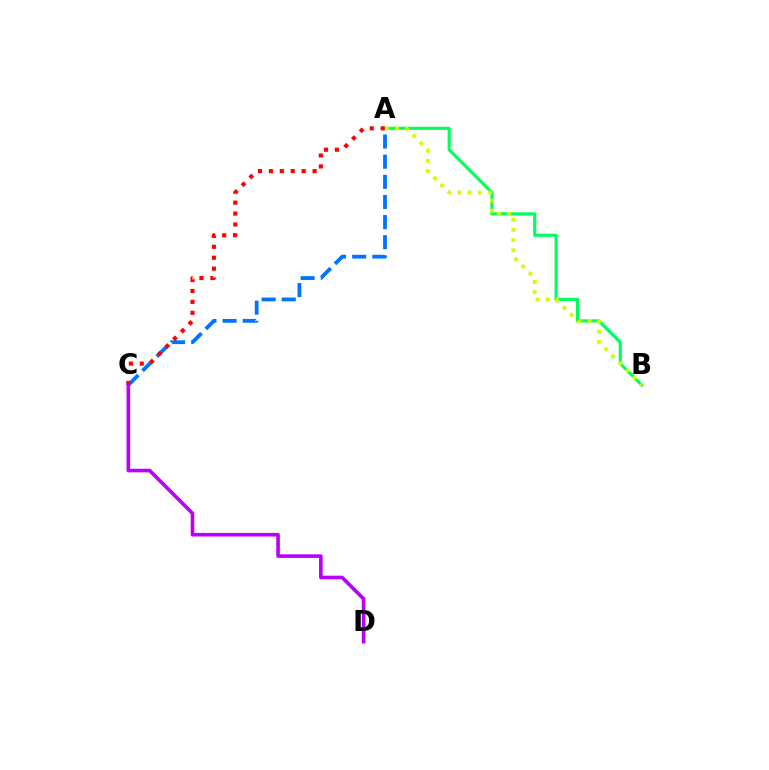{('A', 'B'): [{'color': '#00ff5c', 'line_style': 'solid', 'thickness': 2.26}, {'color': '#d1ff00', 'line_style': 'dotted', 'thickness': 2.76}], ('A', 'C'): [{'color': '#0074ff', 'line_style': 'dashed', 'thickness': 2.74}, {'color': '#ff0000', 'line_style': 'dotted', 'thickness': 2.97}], ('C', 'D'): [{'color': '#b900ff', 'line_style': 'solid', 'thickness': 2.6}]}